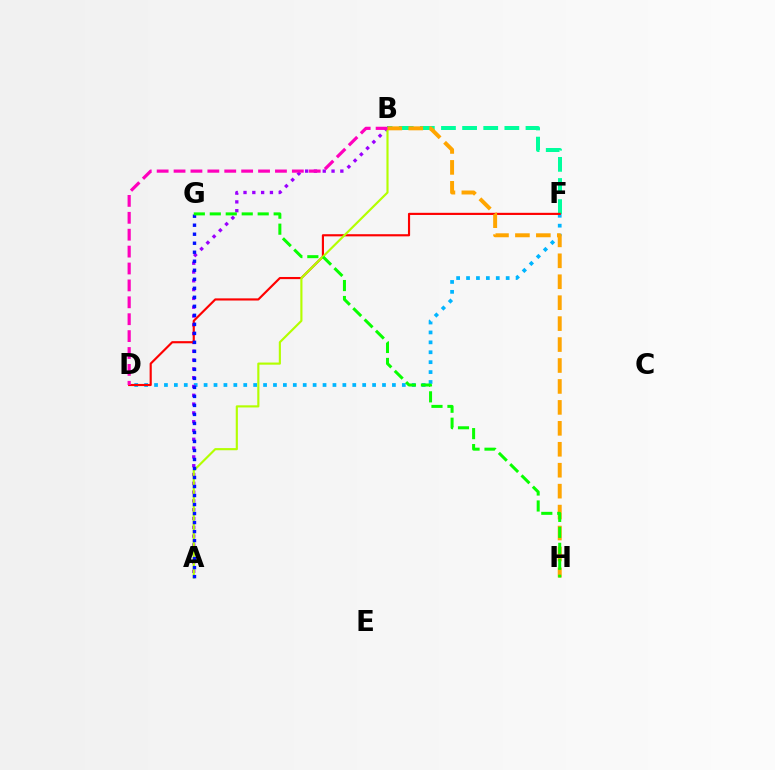{('D', 'F'): [{'color': '#00b5ff', 'line_style': 'dotted', 'thickness': 2.69}, {'color': '#ff0000', 'line_style': 'solid', 'thickness': 1.55}], ('A', 'B'): [{'color': '#9b00ff', 'line_style': 'dotted', 'thickness': 2.39}, {'color': '#b3ff00', 'line_style': 'solid', 'thickness': 1.54}], ('B', 'F'): [{'color': '#00ff9d', 'line_style': 'dashed', 'thickness': 2.87}], ('A', 'G'): [{'color': '#0010ff', 'line_style': 'dotted', 'thickness': 2.45}], ('B', 'H'): [{'color': '#ffa500', 'line_style': 'dashed', 'thickness': 2.84}], ('B', 'D'): [{'color': '#ff00bd', 'line_style': 'dashed', 'thickness': 2.3}], ('G', 'H'): [{'color': '#08ff00', 'line_style': 'dashed', 'thickness': 2.17}]}